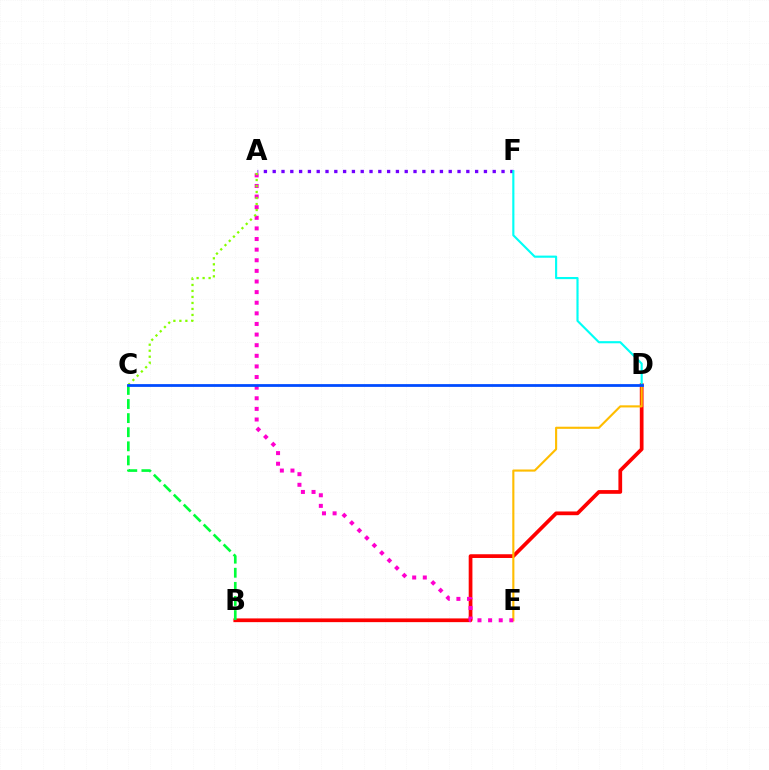{('B', 'D'): [{'color': '#ff0000', 'line_style': 'solid', 'thickness': 2.68}], ('B', 'C'): [{'color': '#00ff39', 'line_style': 'dashed', 'thickness': 1.92}], ('D', 'E'): [{'color': '#ffbd00', 'line_style': 'solid', 'thickness': 1.53}], ('A', 'F'): [{'color': '#7200ff', 'line_style': 'dotted', 'thickness': 2.39}], ('A', 'E'): [{'color': '#ff00cf', 'line_style': 'dotted', 'thickness': 2.88}], ('A', 'C'): [{'color': '#84ff00', 'line_style': 'dotted', 'thickness': 1.63}], ('D', 'F'): [{'color': '#00fff6', 'line_style': 'solid', 'thickness': 1.54}], ('C', 'D'): [{'color': '#004bff', 'line_style': 'solid', 'thickness': 1.99}]}